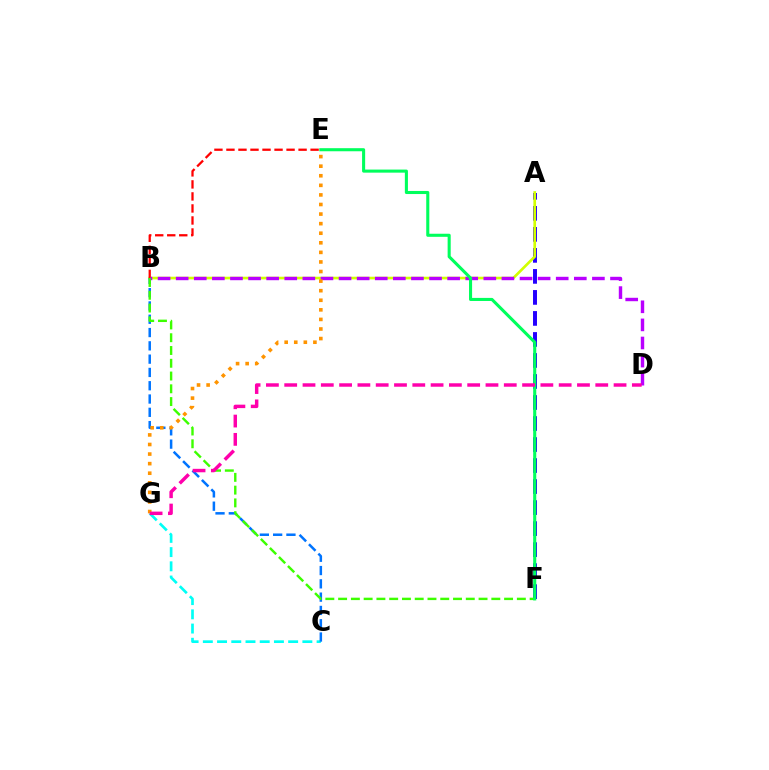{('A', 'F'): [{'color': '#2500ff', 'line_style': 'dashed', 'thickness': 2.86}], ('A', 'B'): [{'color': '#d1ff00', 'line_style': 'solid', 'thickness': 1.92}], ('B', 'E'): [{'color': '#ff0000', 'line_style': 'dashed', 'thickness': 1.63}], ('C', 'G'): [{'color': '#00fff6', 'line_style': 'dashed', 'thickness': 1.93}], ('B', 'C'): [{'color': '#0074ff', 'line_style': 'dashed', 'thickness': 1.81}], ('B', 'D'): [{'color': '#b900ff', 'line_style': 'dashed', 'thickness': 2.46}], ('B', 'F'): [{'color': '#3dff00', 'line_style': 'dashed', 'thickness': 1.73}], ('E', 'G'): [{'color': '#ff9400', 'line_style': 'dotted', 'thickness': 2.6}], ('E', 'F'): [{'color': '#00ff5c', 'line_style': 'solid', 'thickness': 2.22}], ('D', 'G'): [{'color': '#ff00ac', 'line_style': 'dashed', 'thickness': 2.49}]}